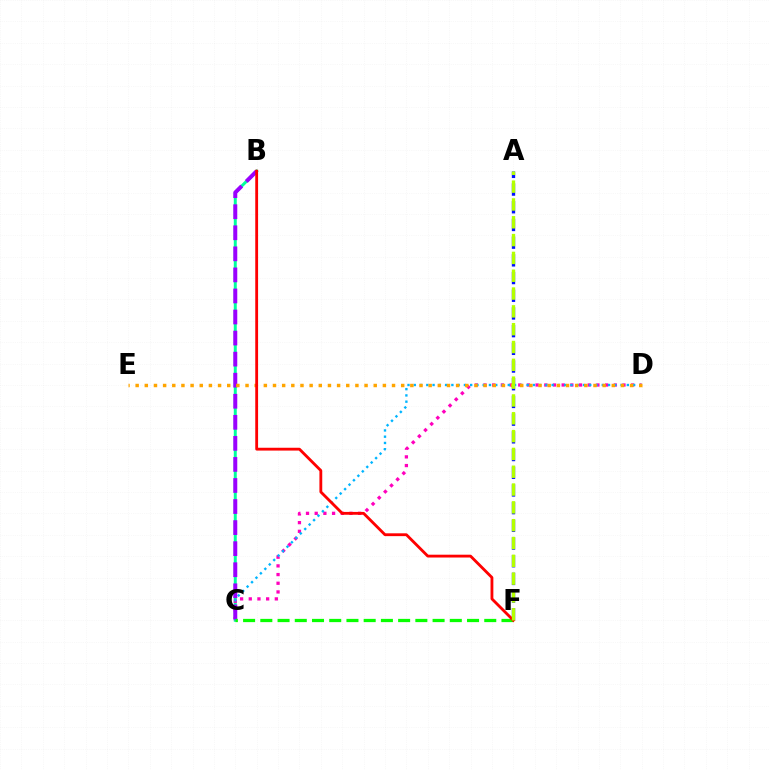{('B', 'C'): [{'color': '#00ff9d', 'line_style': 'solid', 'thickness': 2.14}, {'color': '#9b00ff', 'line_style': 'dashed', 'thickness': 2.86}], ('A', 'F'): [{'color': '#0010ff', 'line_style': 'dashed', 'thickness': 2.4}, {'color': '#b3ff00', 'line_style': 'dashed', 'thickness': 2.42}], ('C', 'D'): [{'color': '#ff00bd', 'line_style': 'dotted', 'thickness': 2.36}, {'color': '#00b5ff', 'line_style': 'dotted', 'thickness': 1.7}], ('D', 'E'): [{'color': '#ffa500', 'line_style': 'dotted', 'thickness': 2.49}], ('C', 'F'): [{'color': '#08ff00', 'line_style': 'dashed', 'thickness': 2.34}], ('B', 'F'): [{'color': '#ff0000', 'line_style': 'solid', 'thickness': 2.04}]}